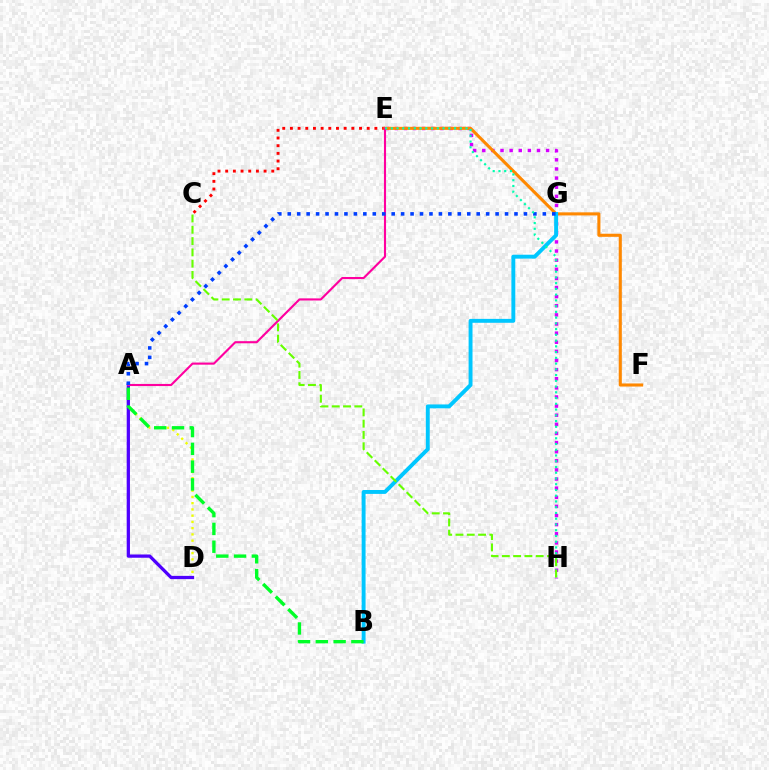{('A', 'D'): [{'color': '#eeff00', 'line_style': 'dotted', 'thickness': 1.7}, {'color': '#4f00ff', 'line_style': 'solid', 'thickness': 2.35}], ('E', 'H'): [{'color': '#d600ff', 'line_style': 'dotted', 'thickness': 2.48}, {'color': '#00ffaf', 'line_style': 'dotted', 'thickness': 1.56}], ('C', 'E'): [{'color': '#ff0000', 'line_style': 'dotted', 'thickness': 2.09}], ('E', 'F'): [{'color': '#ff8800', 'line_style': 'solid', 'thickness': 2.22}], ('B', 'G'): [{'color': '#00c7ff', 'line_style': 'solid', 'thickness': 2.81}], ('A', 'E'): [{'color': '#ff00a0', 'line_style': 'solid', 'thickness': 1.53}], ('A', 'G'): [{'color': '#003fff', 'line_style': 'dotted', 'thickness': 2.57}], ('A', 'B'): [{'color': '#00ff27', 'line_style': 'dashed', 'thickness': 2.42}], ('C', 'H'): [{'color': '#66ff00', 'line_style': 'dashed', 'thickness': 1.53}]}